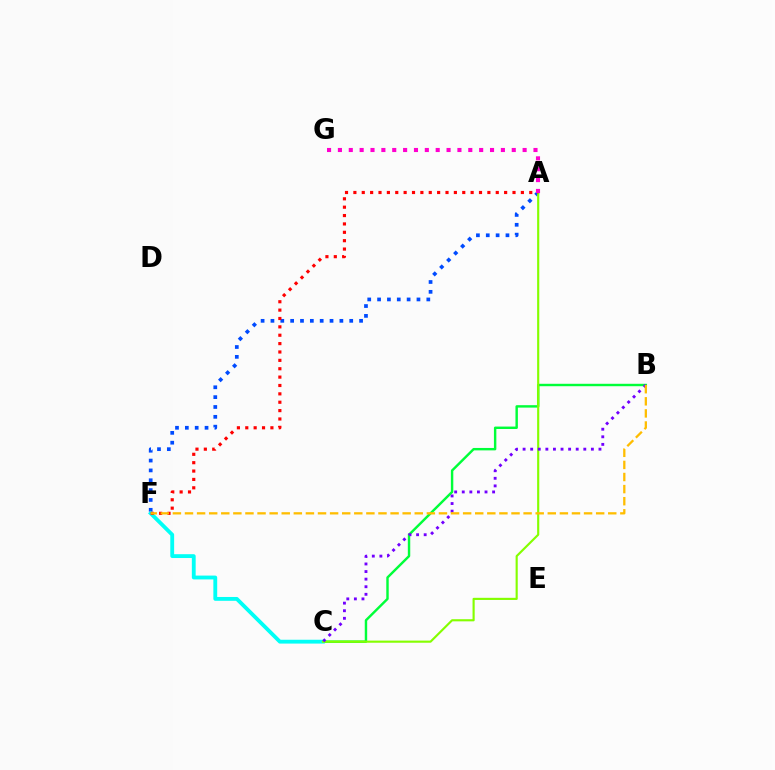{('B', 'C'): [{'color': '#00ff39', 'line_style': 'solid', 'thickness': 1.75}, {'color': '#7200ff', 'line_style': 'dotted', 'thickness': 2.06}], ('A', 'F'): [{'color': '#004bff', 'line_style': 'dotted', 'thickness': 2.68}, {'color': '#ff0000', 'line_style': 'dotted', 'thickness': 2.28}], ('C', 'F'): [{'color': '#00fff6', 'line_style': 'solid', 'thickness': 2.76}], ('A', 'C'): [{'color': '#84ff00', 'line_style': 'solid', 'thickness': 1.54}], ('B', 'F'): [{'color': '#ffbd00', 'line_style': 'dashed', 'thickness': 1.64}], ('A', 'G'): [{'color': '#ff00cf', 'line_style': 'dotted', 'thickness': 2.95}]}